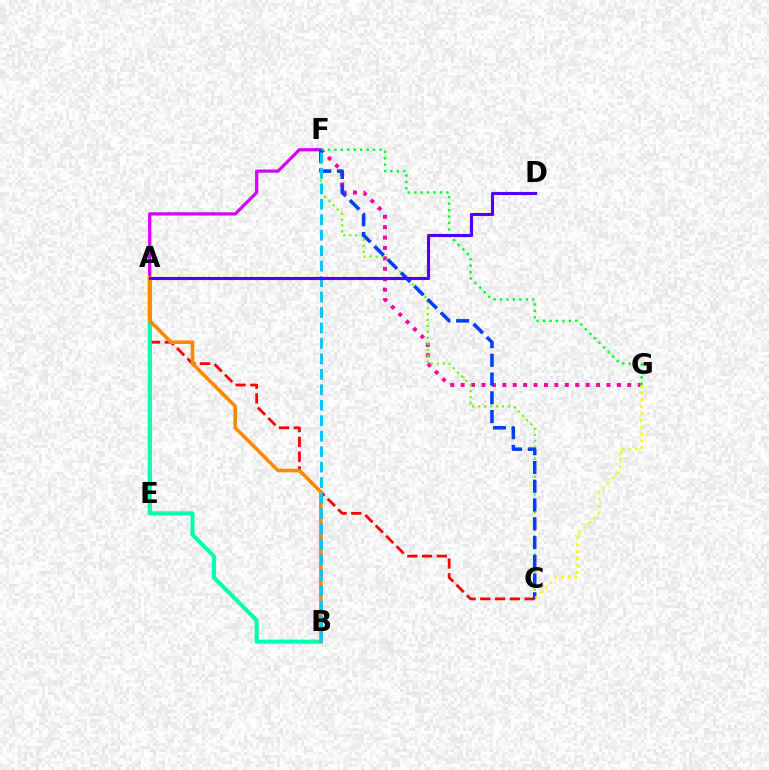{('A', 'C'): [{'color': '#ff0000', 'line_style': 'dashed', 'thickness': 2.0}], ('F', 'G'): [{'color': '#ff00a0', 'line_style': 'dotted', 'thickness': 2.83}, {'color': '#00ff27', 'line_style': 'dotted', 'thickness': 1.75}], ('E', 'F'): [{'color': '#d600ff', 'line_style': 'solid', 'thickness': 2.33}], ('C', 'F'): [{'color': '#66ff00', 'line_style': 'dotted', 'thickness': 1.62}, {'color': '#003fff', 'line_style': 'dashed', 'thickness': 2.55}], ('A', 'B'): [{'color': '#00ffaf', 'line_style': 'solid', 'thickness': 2.92}, {'color': '#ff8800', 'line_style': 'solid', 'thickness': 2.59}], ('C', 'G'): [{'color': '#eeff00', 'line_style': 'dotted', 'thickness': 1.85}], ('B', 'F'): [{'color': '#00c7ff', 'line_style': 'dashed', 'thickness': 2.1}], ('A', 'D'): [{'color': '#4f00ff', 'line_style': 'solid', 'thickness': 2.25}]}